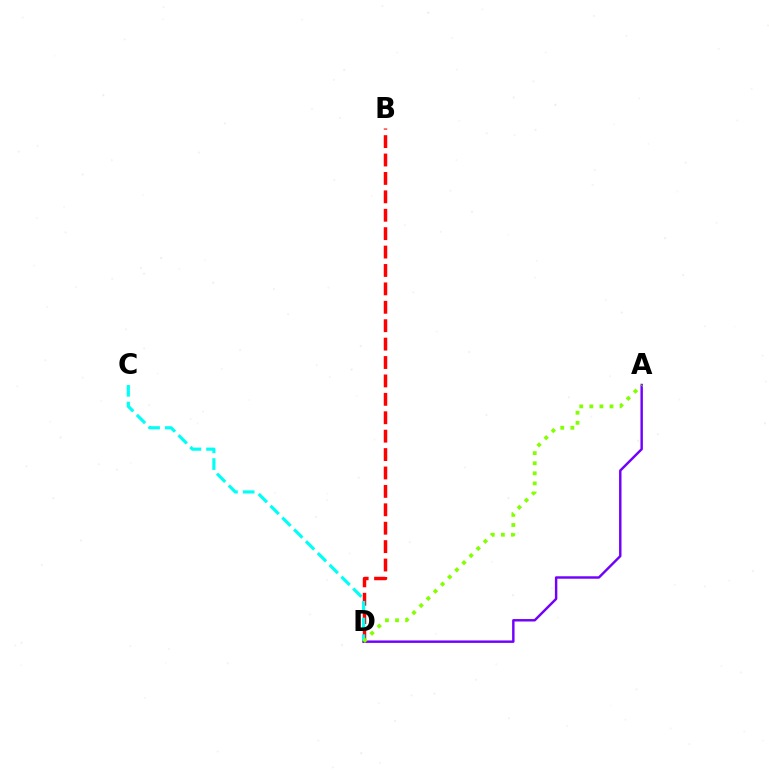{('B', 'D'): [{'color': '#ff0000', 'line_style': 'dashed', 'thickness': 2.5}], ('C', 'D'): [{'color': '#00fff6', 'line_style': 'dashed', 'thickness': 2.27}], ('A', 'D'): [{'color': '#7200ff', 'line_style': 'solid', 'thickness': 1.76}, {'color': '#84ff00', 'line_style': 'dotted', 'thickness': 2.74}]}